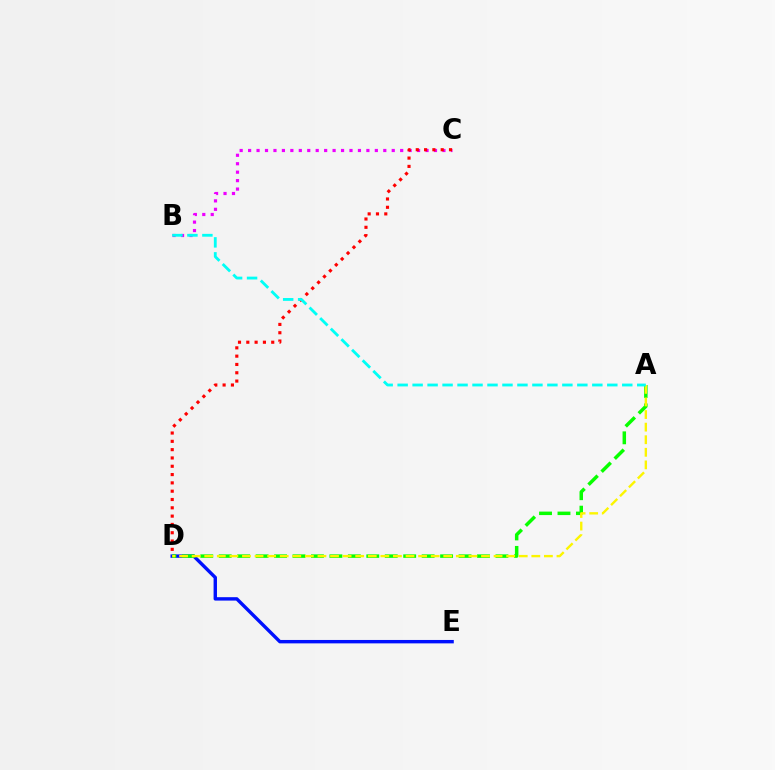{('B', 'C'): [{'color': '#ee00ff', 'line_style': 'dotted', 'thickness': 2.3}], ('D', 'E'): [{'color': '#0010ff', 'line_style': 'solid', 'thickness': 2.45}], ('C', 'D'): [{'color': '#ff0000', 'line_style': 'dotted', 'thickness': 2.26}], ('A', 'D'): [{'color': '#08ff00', 'line_style': 'dashed', 'thickness': 2.51}, {'color': '#fcf500', 'line_style': 'dashed', 'thickness': 1.71}], ('A', 'B'): [{'color': '#00fff6', 'line_style': 'dashed', 'thickness': 2.03}]}